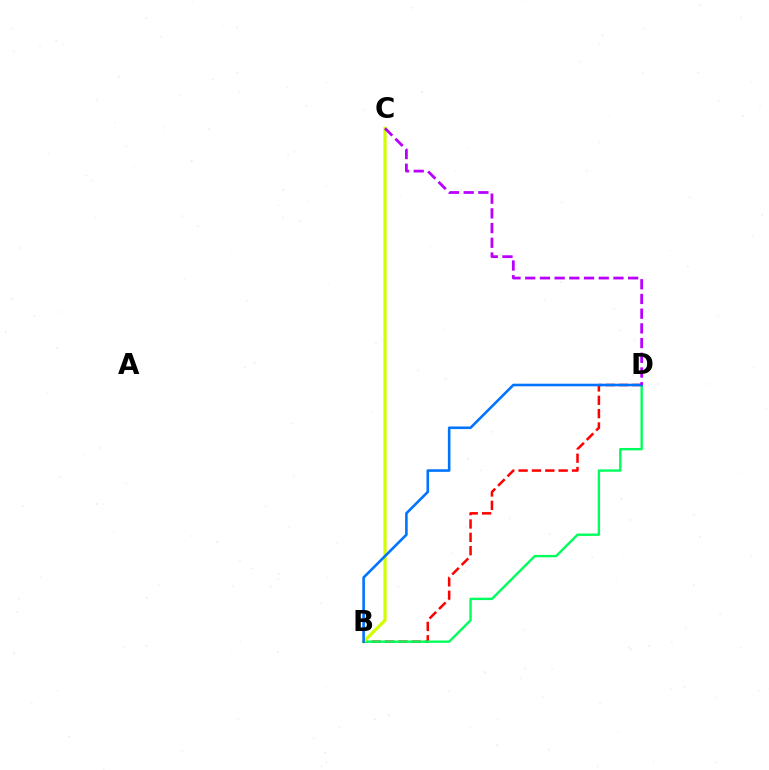{('B', 'D'): [{'color': '#ff0000', 'line_style': 'dashed', 'thickness': 1.81}, {'color': '#00ff5c', 'line_style': 'solid', 'thickness': 1.72}, {'color': '#0074ff', 'line_style': 'solid', 'thickness': 1.87}], ('B', 'C'): [{'color': '#d1ff00', 'line_style': 'solid', 'thickness': 2.31}], ('C', 'D'): [{'color': '#b900ff', 'line_style': 'dashed', 'thickness': 2.0}]}